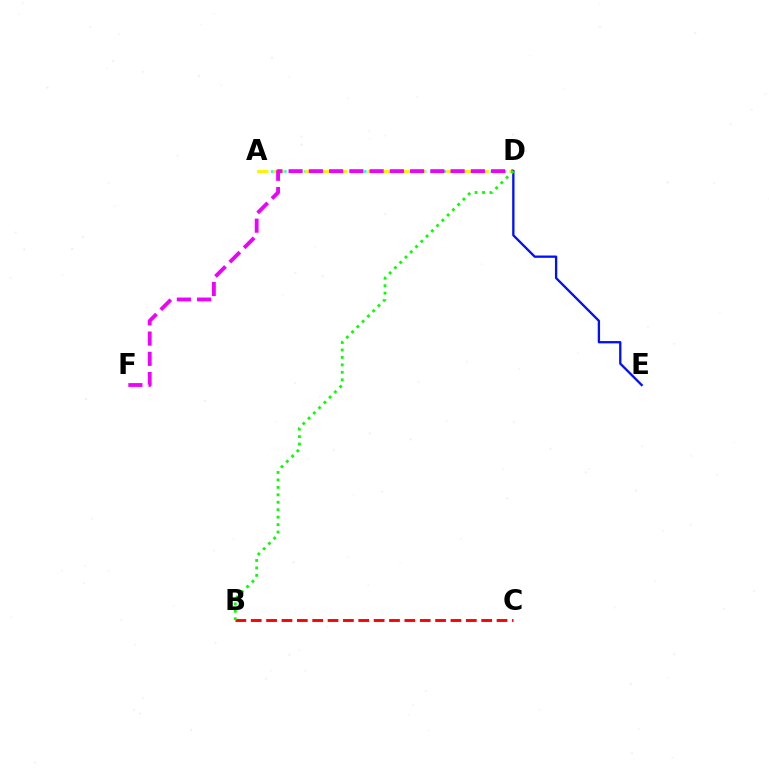{('A', 'D'): [{'color': '#00fff6', 'line_style': 'dotted', 'thickness': 1.81}, {'color': '#fcf500', 'line_style': 'dashed', 'thickness': 2.14}], ('B', 'C'): [{'color': '#ff0000', 'line_style': 'dashed', 'thickness': 2.09}], ('D', 'E'): [{'color': '#0010ff', 'line_style': 'solid', 'thickness': 1.66}], ('D', 'F'): [{'color': '#ee00ff', 'line_style': 'dashed', 'thickness': 2.75}], ('B', 'D'): [{'color': '#08ff00', 'line_style': 'dotted', 'thickness': 2.03}]}